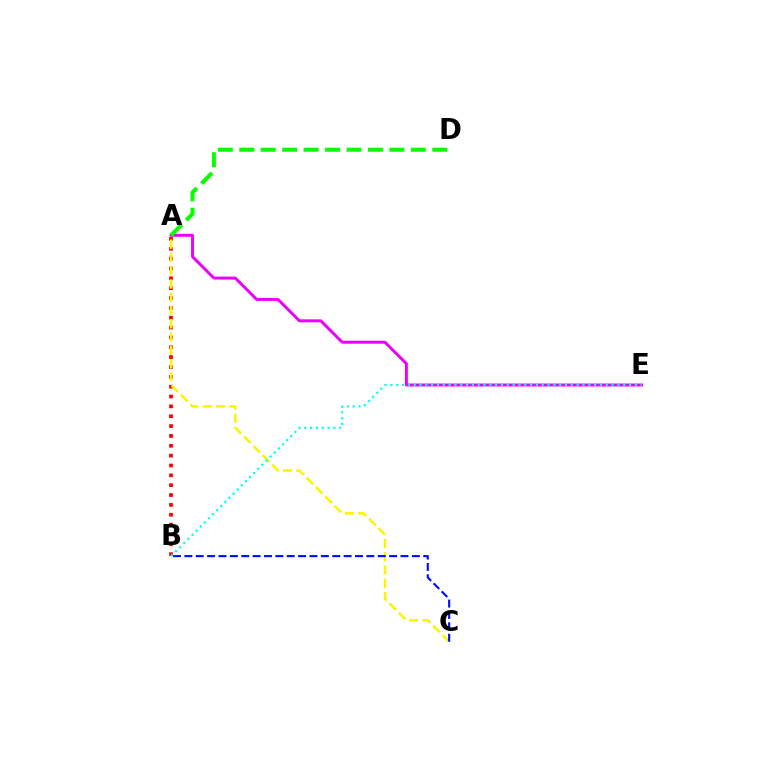{('A', 'B'): [{'color': '#ff0000', 'line_style': 'dotted', 'thickness': 2.68}], ('A', 'C'): [{'color': '#fcf500', 'line_style': 'dashed', 'thickness': 1.8}], ('A', 'E'): [{'color': '#ee00ff', 'line_style': 'solid', 'thickness': 2.13}], ('A', 'D'): [{'color': '#08ff00', 'line_style': 'dashed', 'thickness': 2.91}], ('B', 'C'): [{'color': '#0010ff', 'line_style': 'dashed', 'thickness': 1.55}], ('B', 'E'): [{'color': '#00fff6', 'line_style': 'dotted', 'thickness': 1.58}]}